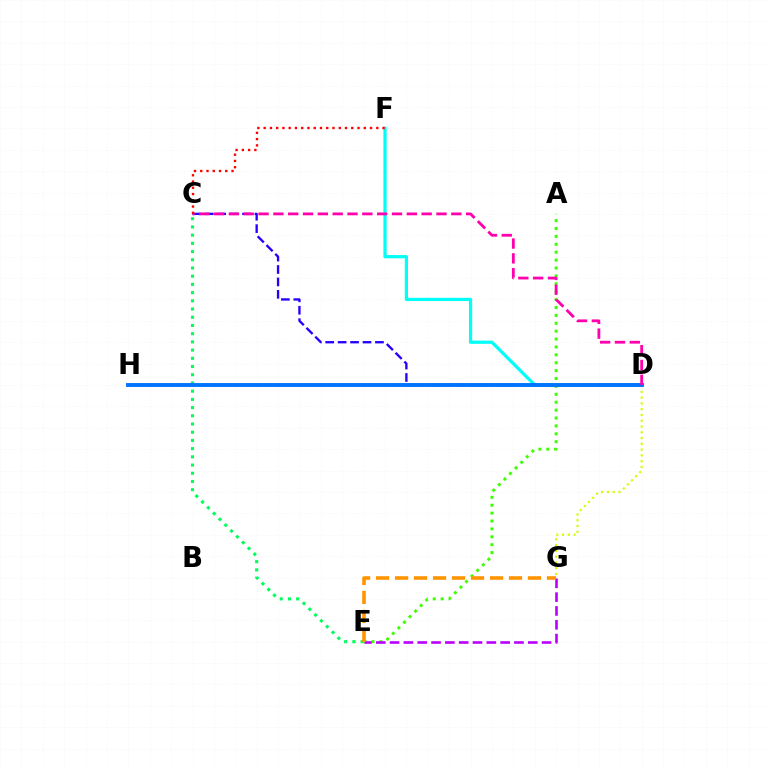{('C', 'E'): [{'color': '#00ff5c', 'line_style': 'dotted', 'thickness': 2.23}], ('D', 'F'): [{'color': '#00fff6', 'line_style': 'solid', 'thickness': 2.32}], ('A', 'E'): [{'color': '#3dff00', 'line_style': 'dotted', 'thickness': 2.15}], ('C', 'D'): [{'color': '#2500ff', 'line_style': 'dashed', 'thickness': 1.69}, {'color': '#ff00ac', 'line_style': 'dashed', 'thickness': 2.01}], ('D', 'G'): [{'color': '#d1ff00', 'line_style': 'dotted', 'thickness': 1.57}], ('D', 'H'): [{'color': '#0074ff', 'line_style': 'solid', 'thickness': 2.81}], ('E', 'G'): [{'color': '#b900ff', 'line_style': 'dashed', 'thickness': 1.88}, {'color': '#ff9400', 'line_style': 'dashed', 'thickness': 2.58}], ('C', 'F'): [{'color': '#ff0000', 'line_style': 'dotted', 'thickness': 1.7}]}